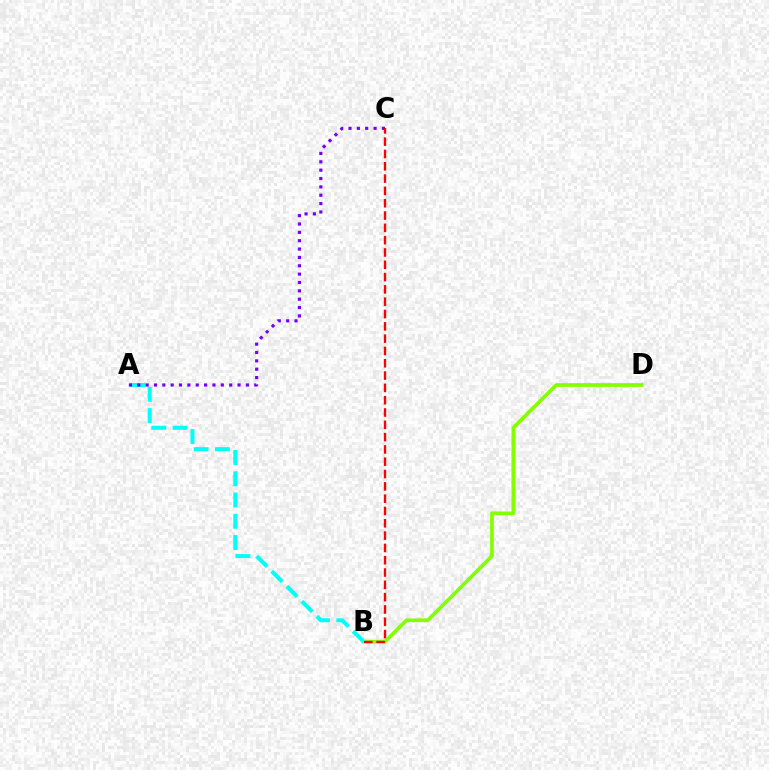{('B', 'D'): [{'color': '#84ff00', 'line_style': 'solid', 'thickness': 2.65}], ('A', 'B'): [{'color': '#00fff6', 'line_style': 'dashed', 'thickness': 2.89}], ('A', 'C'): [{'color': '#7200ff', 'line_style': 'dotted', 'thickness': 2.27}], ('B', 'C'): [{'color': '#ff0000', 'line_style': 'dashed', 'thickness': 1.67}]}